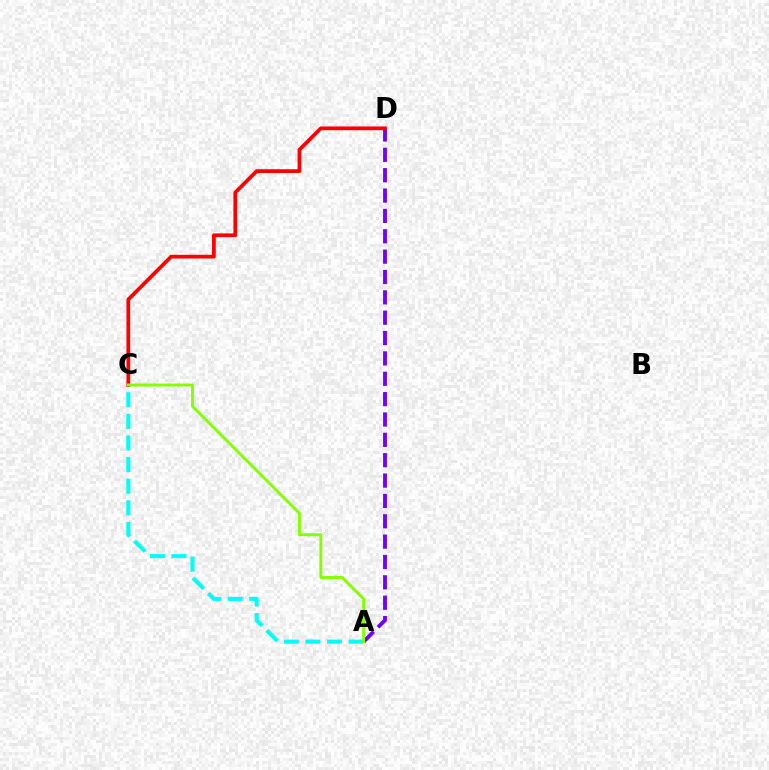{('A', 'D'): [{'color': '#7200ff', 'line_style': 'dashed', 'thickness': 2.77}], ('C', 'D'): [{'color': '#ff0000', 'line_style': 'solid', 'thickness': 2.7}], ('A', 'C'): [{'color': '#00fff6', 'line_style': 'dashed', 'thickness': 2.93}, {'color': '#84ff00', 'line_style': 'solid', 'thickness': 2.1}]}